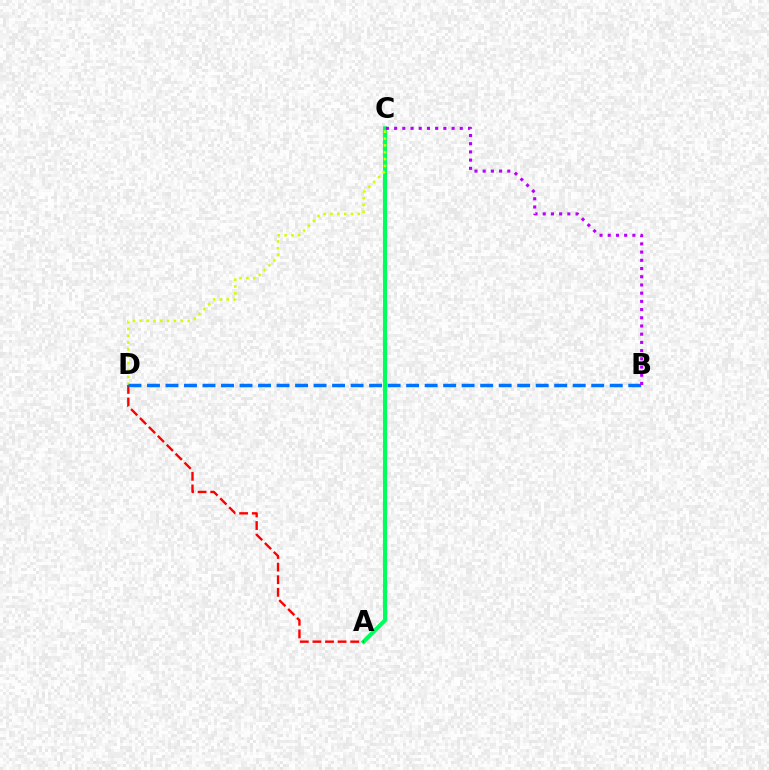{('A', 'C'): [{'color': '#00ff5c', 'line_style': 'solid', 'thickness': 2.96}], ('C', 'D'): [{'color': '#d1ff00', 'line_style': 'dotted', 'thickness': 1.86}], ('A', 'D'): [{'color': '#ff0000', 'line_style': 'dashed', 'thickness': 1.71}], ('B', 'D'): [{'color': '#0074ff', 'line_style': 'dashed', 'thickness': 2.51}], ('B', 'C'): [{'color': '#b900ff', 'line_style': 'dotted', 'thickness': 2.23}]}